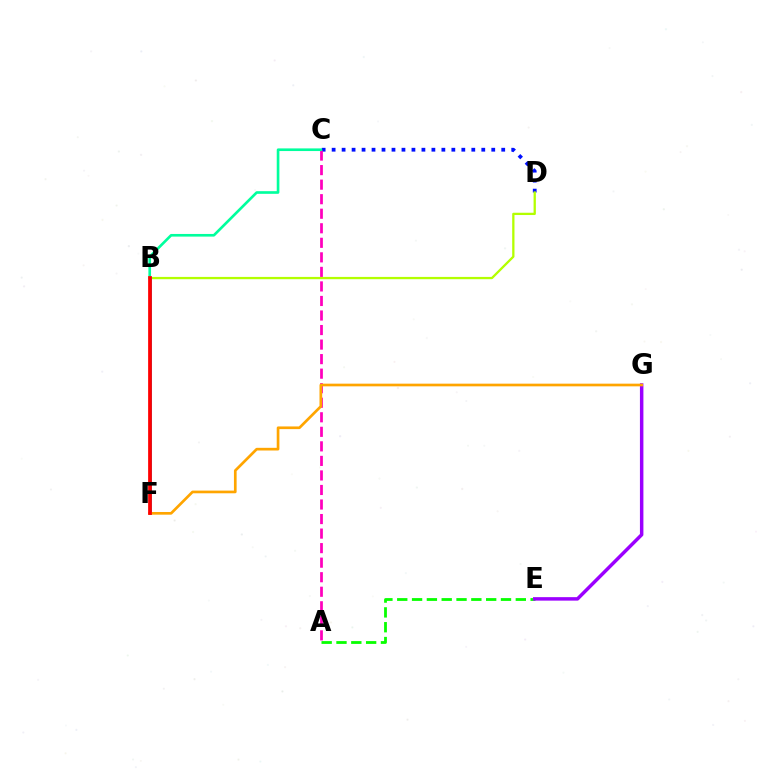{('A', 'E'): [{'color': '#08ff00', 'line_style': 'dashed', 'thickness': 2.01}], ('C', 'D'): [{'color': '#0010ff', 'line_style': 'dotted', 'thickness': 2.71}], ('A', 'C'): [{'color': '#ff00bd', 'line_style': 'dashed', 'thickness': 1.98}], ('B', 'C'): [{'color': '#00ff9d', 'line_style': 'solid', 'thickness': 1.9}], ('B', 'D'): [{'color': '#b3ff00', 'line_style': 'solid', 'thickness': 1.65}], ('E', 'G'): [{'color': '#9b00ff', 'line_style': 'solid', 'thickness': 2.5}], ('B', 'F'): [{'color': '#00b5ff', 'line_style': 'solid', 'thickness': 2.1}, {'color': '#ff0000', 'line_style': 'solid', 'thickness': 2.69}], ('F', 'G'): [{'color': '#ffa500', 'line_style': 'solid', 'thickness': 1.93}]}